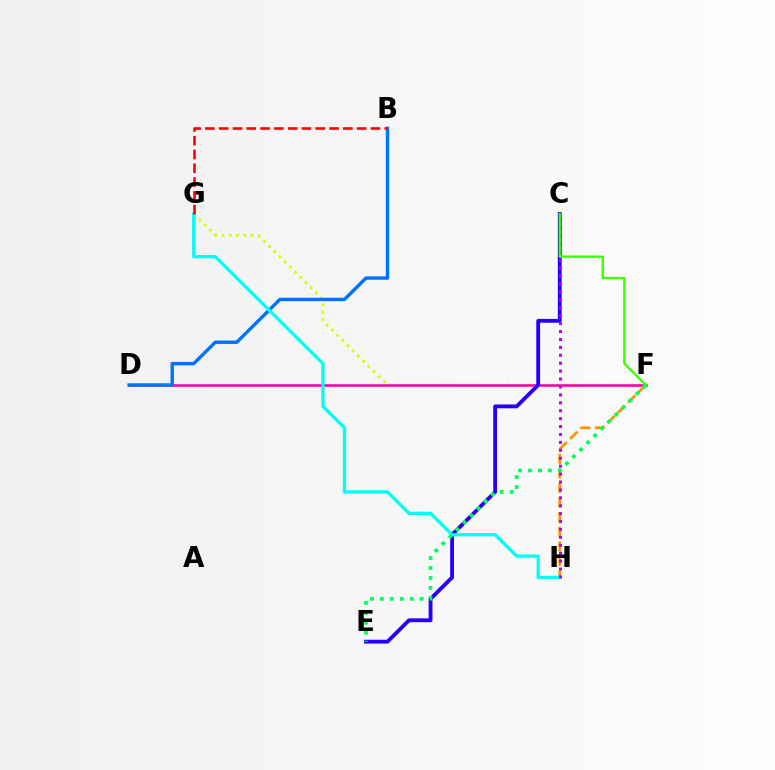{('F', 'G'): [{'color': '#d1ff00', 'line_style': 'dotted', 'thickness': 1.99}], ('F', 'H'): [{'color': '#ff9400', 'line_style': 'dashed', 'thickness': 1.99}], ('D', 'F'): [{'color': '#ff00ac', 'line_style': 'solid', 'thickness': 1.86}], ('C', 'E'): [{'color': '#2500ff', 'line_style': 'solid', 'thickness': 2.76}], ('B', 'D'): [{'color': '#0074ff', 'line_style': 'solid', 'thickness': 2.46}], ('G', 'H'): [{'color': '#00fff6', 'line_style': 'solid', 'thickness': 2.38}], ('B', 'G'): [{'color': '#ff0000', 'line_style': 'dashed', 'thickness': 1.87}], ('C', 'H'): [{'color': '#b900ff', 'line_style': 'dotted', 'thickness': 2.15}], ('C', 'F'): [{'color': '#3dff00', 'line_style': 'solid', 'thickness': 1.69}], ('E', 'F'): [{'color': '#00ff5c', 'line_style': 'dotted', 'thickness': 2.7}]}